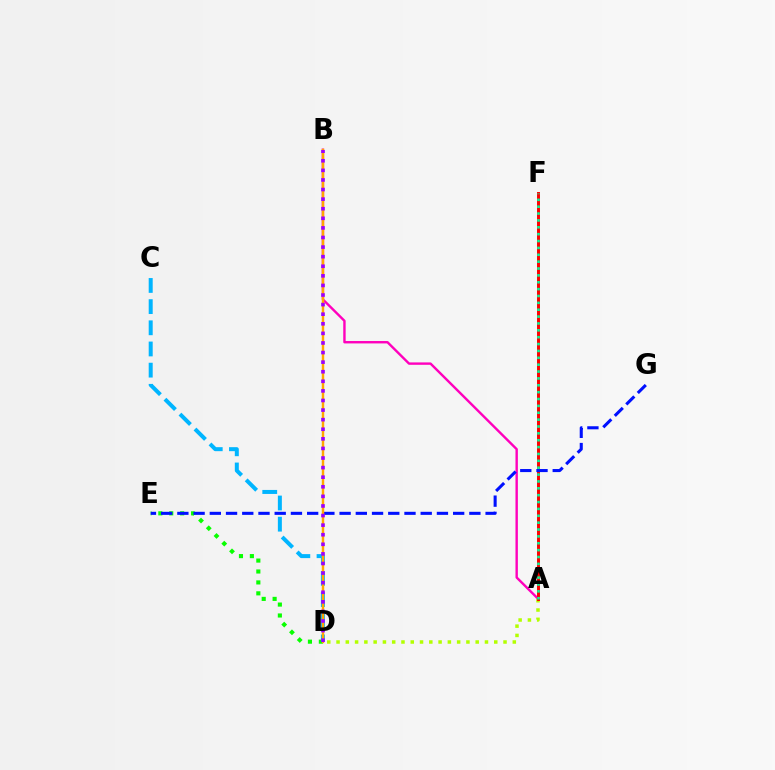{('A', 'B'): [{'color': '#ff00bd', 'line_style': 'solid', 'thickness': 1.73}], ('A', 'D'): [{'color': '#b3ff00', 'line_style': 'dotted', 'thickness': 2.52}], ('D', 'E'): [{'color': '#08ff00', 'line_style': 'dotted', 'thickness': 2.97}], ('A', 'F'): [{'color': '#ff0000', 'line_style': 'solid', 'thickness': 2.13}, {'color': '#00ff9d', 'line_style': 'dotted', 'thickness': 1.87}], ('C', 'D'): [{'color': '#00b5ff', 'line_style': 'dashed', 'thickness': 2.88}], ('E', 'G'): [{'color': '#0010ff', 'line_style': 'dashed', 'thickness': 2.2}], ('B', 'D'): [{'color': '#ffa500', 'line_style': 'solid', 'thickness': 1.75}, {'color': '#9b00ff', 'line_style': 'dotted', 'thickness': 2.61}]}